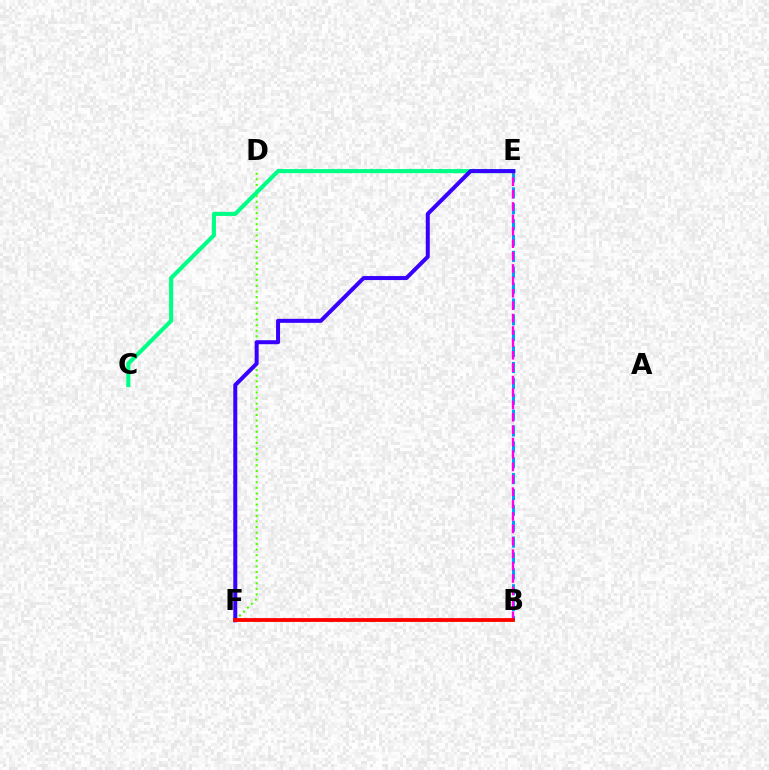{('B', 'E'): [{'color': '#009eff', 'line_style': 'dashed', 'thickness': 2.16}, {'color': '#ff00ed', 'line_style': 'dashed', 'thickness': 1.68}], ('D', 'F'): [{'color': '#4fff00', 'line_style': 'dotted', 'thickness': 1.52}], ('C', 'E'): [{'color': '#00ff86', 'line_style': 'solid', 'thickness': 2.96}], ('B', 'F'): [{'color': '#ffd500', 'line_style': 'dashed', 'thickness': 1.9}, {'color': '#ff0000', 'line_style': 'solid', 'thickness': 2.73}], ('E', 'F'): [{'color': '#3700ff', 'line_style': 'solid', 'thickness': 2.88}]}